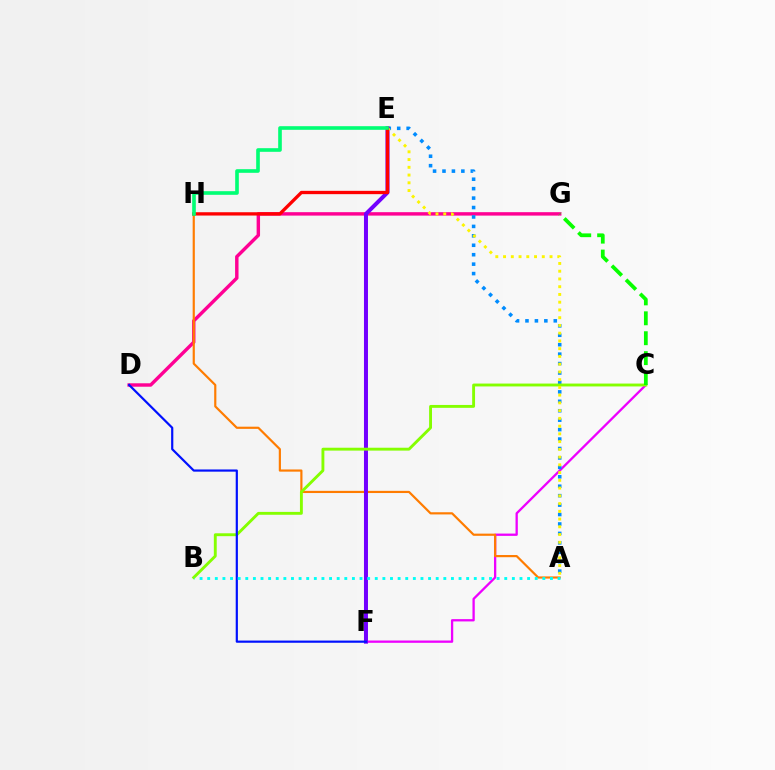{('C', 'F'): [{'color': '#ee00ff', 'line_style': 'solid', 'thickness': 1.66}], ('D', 'G'): [{'color': '#ff0094', 'line_style': 'solid', 'thickness': 2.47}], ('A', 'H'): [{'color': '#ff7c00', 'line_style': 'solid', 'thickness': 1.57}], ('A', 'E'): [{'color': '#008cff', 'line_style': 'dotted', 'thickness': 2.56}, {'color': '#fcf500', 'line_style': 'dotted', 'thickness': 2.1}], ('E', 'F'): [{'color': '#7200ff', 'line_style': 'solid', 'thickness': 2.88}], ('B', 'C'): [{'color': '#84ff00', 'line_style': 'solid', 'thickness': 2.07}], ('C', 'G'): [{'color': '#08ff00', 'line_style': 'dashed', 'thickness': 2.71}], ('D', 'F'): [{'color': '#0010ff', 'line_style': 'solid', 'thickness': 1.58}], ('A', 'B'): [{'color': '#00fff6', 'line_style': 'dotted', 'thickness': 2.07}], ('E', 'H'): [{'color': '#ff0000', 'line_style': 'solid', 'thickness': 2.38}, {'color': '#00ff74', 'line_style': 'solid', 'thickness': 2.61}]}